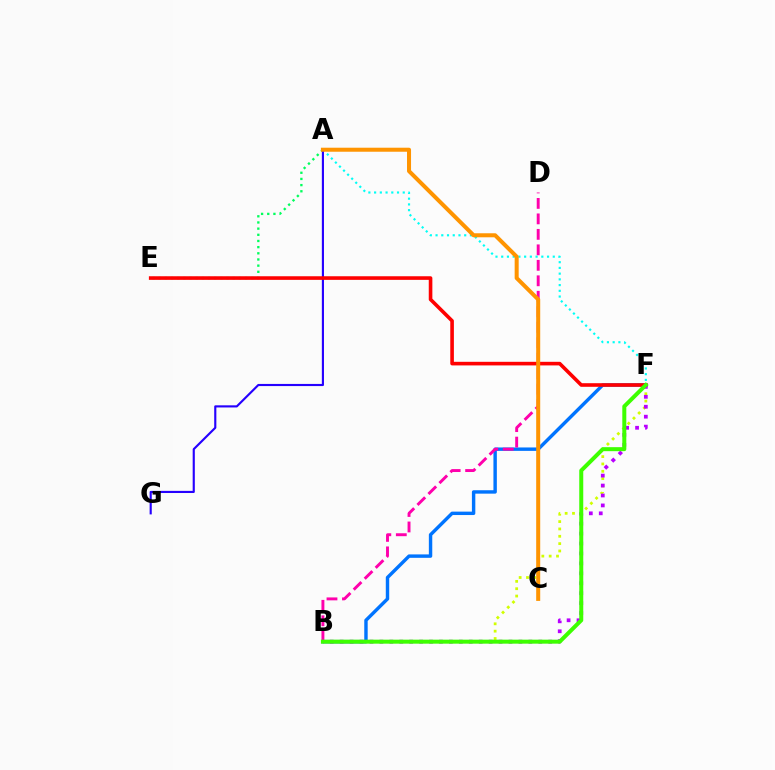{('B', 'F'): [{'color': '#d1ff00', 'line_style': 'dotted', 'thickness': 2.0}, {'color': '#0074ff', 'line_style': 'solid', 'thickness': 2.46}, {'color': '#b900ff', 'line_style': 'dotted', 'thickness': 2.7}, {'color': '#3dff00', 'line_style': 'solid', 'thickness': 2.88}], ('A', 'E'): [{'color': '#00ff5c', 'line_style': 'dotted', 'thickness': 1.68}], ('A', 'F'): [{'color': '#00fff6', 'line_style': 'dotted', 'thickness': 1.56}], ('A', 'G'): [{'color': '#2500ff', 'line_style': 'solid', 'thickness': 1.54}], ('B', 'D'): [{'color': '#ff00ac', 'line_style': 'dashed', 'thickness': 2.1}], ('E', 'F'): [{'color': '#ff0000', 'line_style': 'solid', 'thickness': 2.6}], ('A', 'C'): [{'color': '#ff9400', 'line_style': 'solid', 'thickness': 2.9}]}